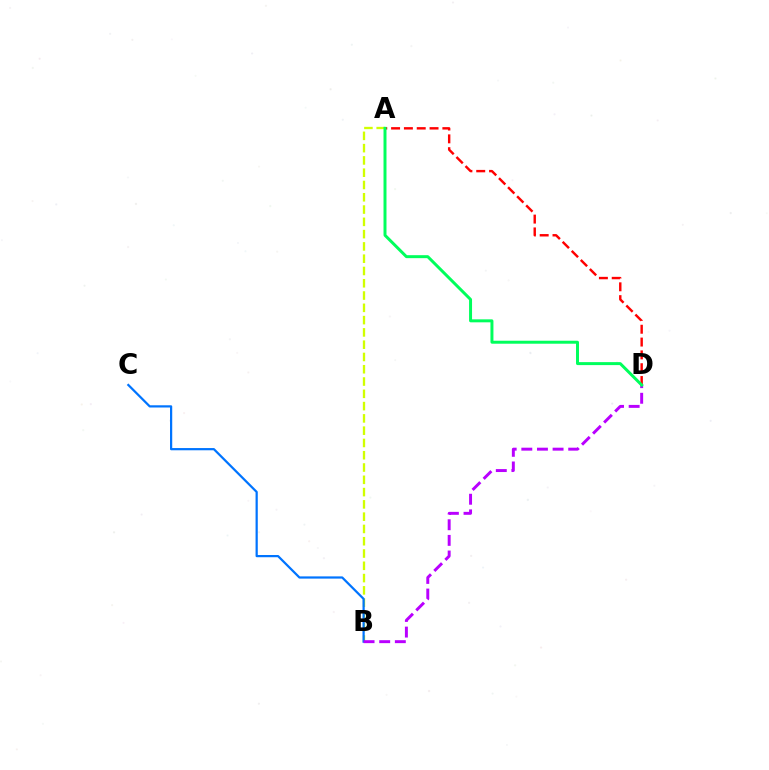{('A', 'B'): [{'color': '#d1ff00', 'line_style': 'dashed', 'thickness': 1.67}], ('B', 'C'): [{'color': '#0074ff', 'line_style': 'solid', 'thickness': 1.6}], ('B', 'D'): [{'color': '#b900ff', 'line_style': 'dashed', 'thickness': 2.12}], ('A', 'D'): [{'color': '#ff0000', 'line_style': 'dashed', 'thickness': 1.74}, {'color': '#00ff5c', 'line_style': 'solid', 'thickness': 2.14}]}